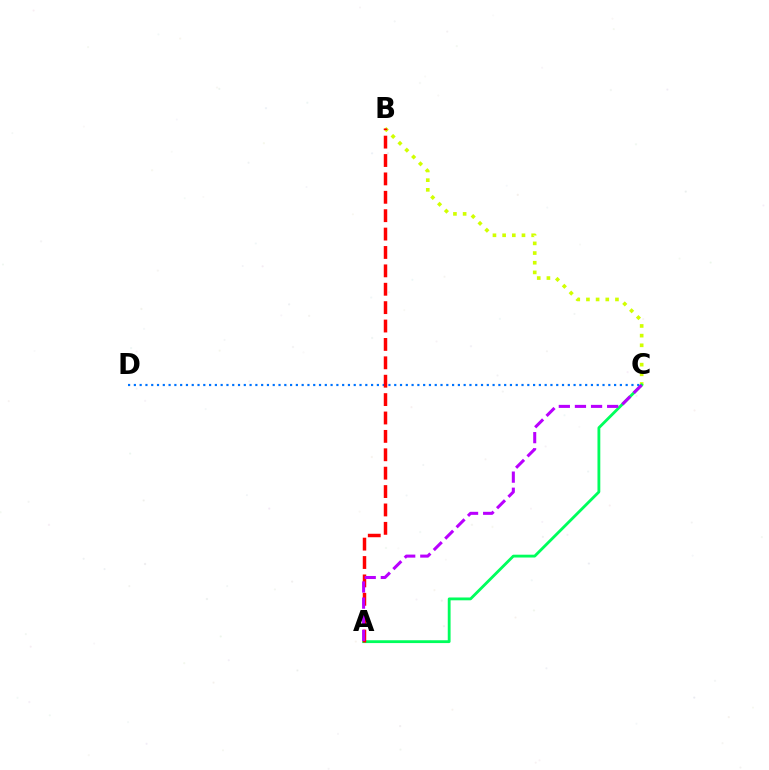{('C', 'D'): [{'color': '#0074ff', 'line_style': 'dotted', 'thickness': 1.57}], ('B', 'C'): [{'color': '#d1ff00', 'line_style': 'dotted', 'thickness': 2.63}], ('A', 'C'): [{'color': '#00ff5c', 'line_style': 'solid', 'thickness': 2.03}, {'color': '#b900ff', 'line_style': 'dashed', 'thickness': 2.19}], ('A', 'B'): [{'color': '#ff0000', 'line_style': 'dashed', 'thickness': 2.5}]}